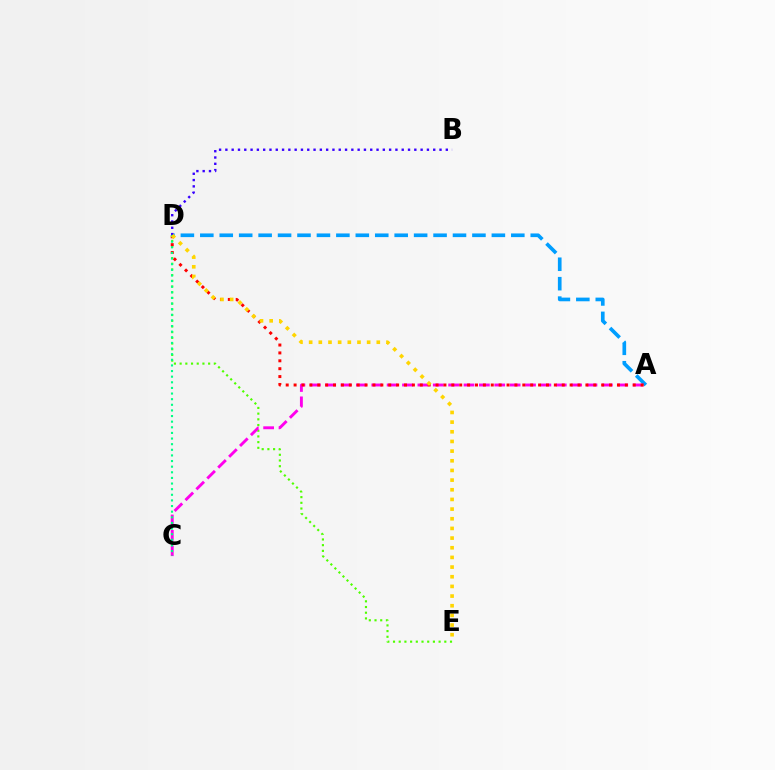{('A', 'D'): [{'color': '#009eff', 'line_style': 'dashed', 'thickness': 2.64}, {'color': '#ff0000', 'line_style': 'dotted', 'thickness': 2.14}], ('D', 'E'): [{'color': '#4fff00', 'line_style': 'dotted', 'thickness': 1.55}, {'color': '#ffd500', 'line_style': 'dotted', 'thickness': 2.63}], ('A', 'C'): [{'color': '#ff00ed', 'line_style': 'dashed', 'thickness': 2.09}], ('B', 'D'): [{'color': '#3700ff', 'line_style': 'dotted', 'thickness': 1.71}], ('C', 'D'): [{'color': '#00ff86', 'line_style': 'dotted', 'thickness': 1.53}]}